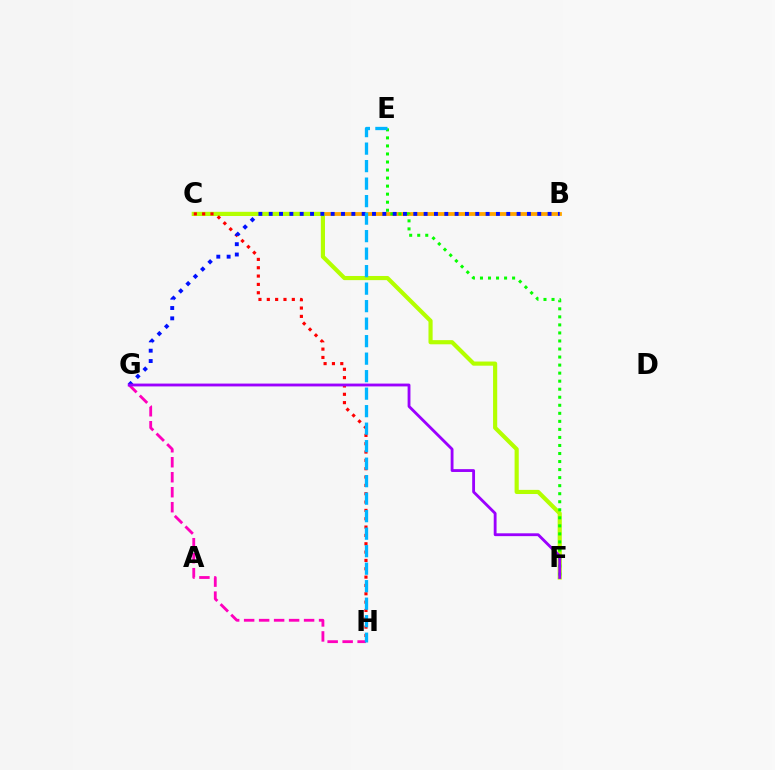{('B', 'C'): [{'color': '#00ff9d', 'line_style': 'dotted', 'thickness': 1.57}, {'color': '#ffa500', 'line_style': 'solid', 'thickness': 2.74}], ('C', 'F'): [{'color': '#b3ff00', 'line_style': 'solid', 'thickness': 2.99}], ('E', 'F'): [{'color': '#08ff00', 'line_style': 'dotted', 'thickness': 2.18}], ('C', 'H'): [{'color': '#ff0000', 'line_style': 'dotted', 'thickness': 2.27}], ('G', 'H'): [{'color': '#ff00bd', 'line_style': 'dashed', 'thickness': 2.04}], ('B', 'G'): [{'color': '#0010ff', 'line_style': 'dotted', 'thickness': 2.81}], ('E', 'H'): [{'color': '#00b5ff', 'line_style': 'dashed', 'thickness': 2.38}], ('F', 'G'): [{'color': '#9b00ff', 'line_style': 'solid', 'thickness': 2.04}]}